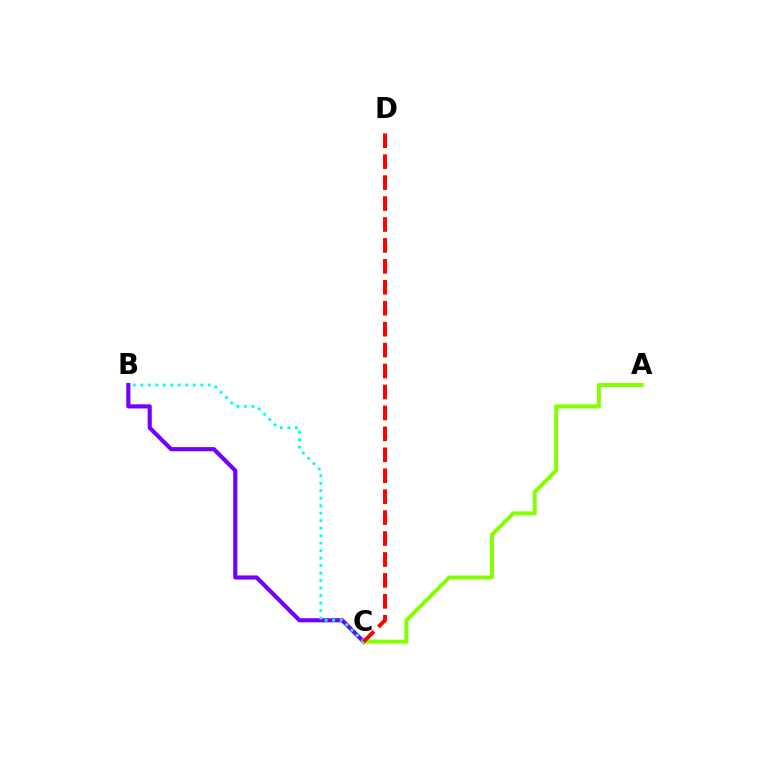{('B', 'C'): [{'color': '#7200ff', 'line_style': 'solid', 'thickness': 2.97}, {'color': '#00fff6', 'line_style': 'dotted', 'thickness': 2.04}], ('A', 'C'): [{'color': '#84ff00', 'line_style': 'solid', 'thickness': 2.85}], ('C', 'D'): [{'color': '#ff0000', 'line_style': 'dashed', 'thickness': 2.84}]}